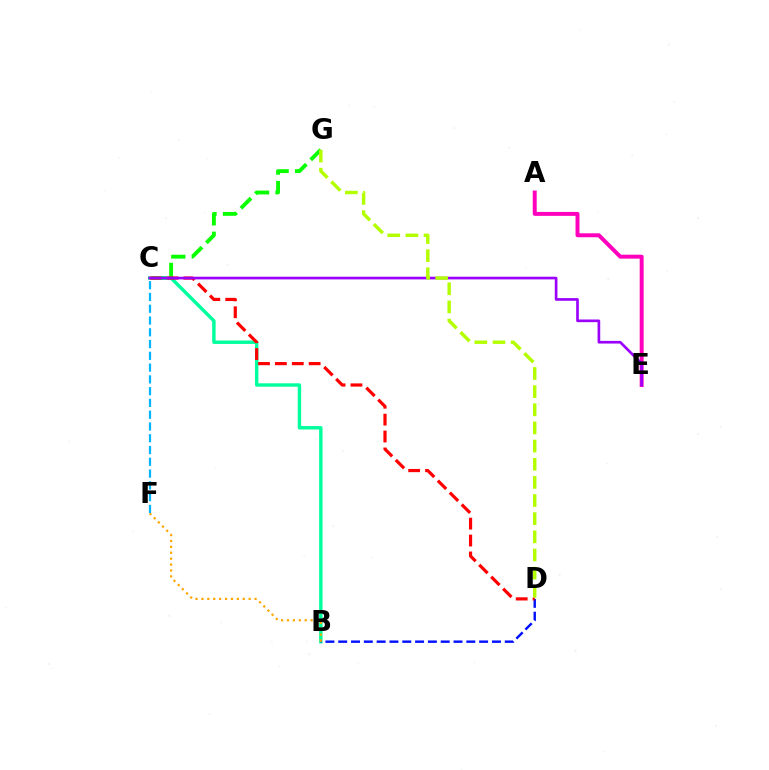{('C', 'G'): [{'color': '#08ff00', 'line_style': 'dashed', 'thickness': 2.78}], ('B', 'C'): [{'color': '#00ff9d', 'line_style': 'solid', 'thickness': 2.45}], ('B', 'D'): [{'color': '#0010ff', 'line_style': 'dashed', 'thickness': 1.74}], ('B', 'F'): [{'color': '#ffa500', 'line_style': 'dotted', 'thickness': 1.6}], ('C', 'D'): [{'color': '#ff0000', 'line_style': 'dashed', 'thickness': 2.29}], ('A', 'E'): [{'color': '#ff00bd', 'line_style': 'solid', 'thickness': 2.84}], ('C', 'E'): [{'color': '#9b00ff', 'line_style': 'solid', 'thickness': 1.92}], ('D', 'G'): [{'color': '#b3ff00', 'line_style': 'dashed', 'thickness': 2.47}], ('C', 'F'): [{'color': '#00b5ff', 'line_style': 'dashed', 'thickness': 1.6}]}